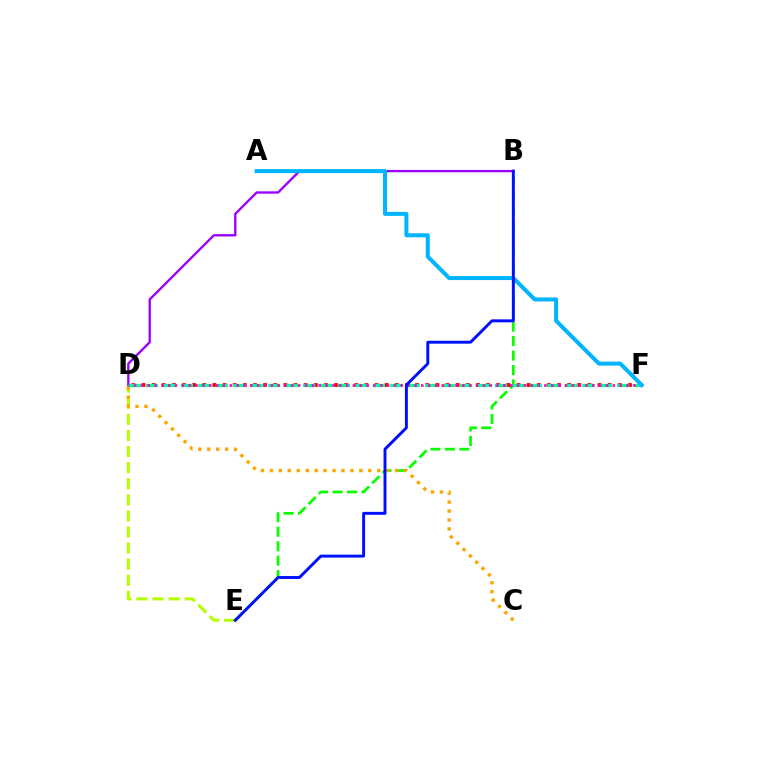{('B', 'E'): [{'color': '#08ff00', 'line_style': 'dashed', 'thickness': 1.96}, {'color': '#0010ff', 'line_style': 'solid', 'thickness': 2.11}], ('D', 'E'): [{'color': '#b3ff00', 'line_style': 'dashed', 'thickness': 2.19}], ('D', 'F'): [{'color': '#ff0000', 'line_style': 'dotted', 'thickness': 2.75}, {'color': '#00ff9d', 'line_style': 'dashed', 'thickness': 2.37}, {'color': '#ff00bd', 'line_style': 'dotted', 'thickness': 1.86}], ('C', 'D'): [{'color': '#ffa500', 'line_style': 'dotted', 'thickness': 2.43}], ('B', 'D'): [{'color': '#9b00ff', 'line_style': 'solid', 'thickness': 1.69}], ('A', 'F'): [{'color': '#00b5ff', 'line_style': 'solid', 'thickness': 2.88}]}